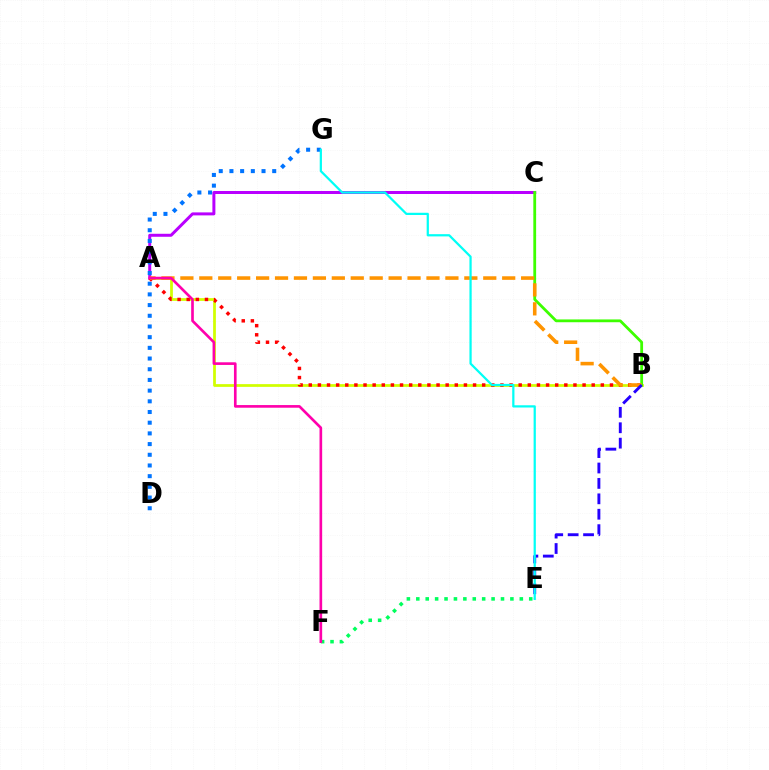{('A', 'B'): [{'color': '#d1ff00', 'line_style': 'solid', 'thickness': 1.97}, {'color': '#ff0000', 'line_style': 'dotted', 'thickness': 2.48}, {'color': '#ff9400', 'line_style': 'dashed', 'thickness': 2.57}], ('A', 'C'): [{'color': '#b900ff', 'line_style': 'solid', 'thickness': 2.15}], ('B', 'C'): [{'color': '#3dff00', 'line_style': 'solid', 'thickness': 2.01}], ('D', 'G'): [{'color': '#0074ff', 'line_style': 'dotted', 'thickness': 2.91}], ('E', 'F'): [{'color': '#00ff5c', 'line_style': 'dotted', 'thickness': 2.56}], ('A', 'F'): [{'color': '#ff00ac', 'line_style': 'solid', 'thickness': 1.91}], ('B', 'E'): [{'color': '#2500ff', 'line_style': 'dashed', 'thickness': 2.09}], ('E', 'G'): [{'color': '#00fff6', 'line_style': 'solid', 'thickness': 1.61}]}